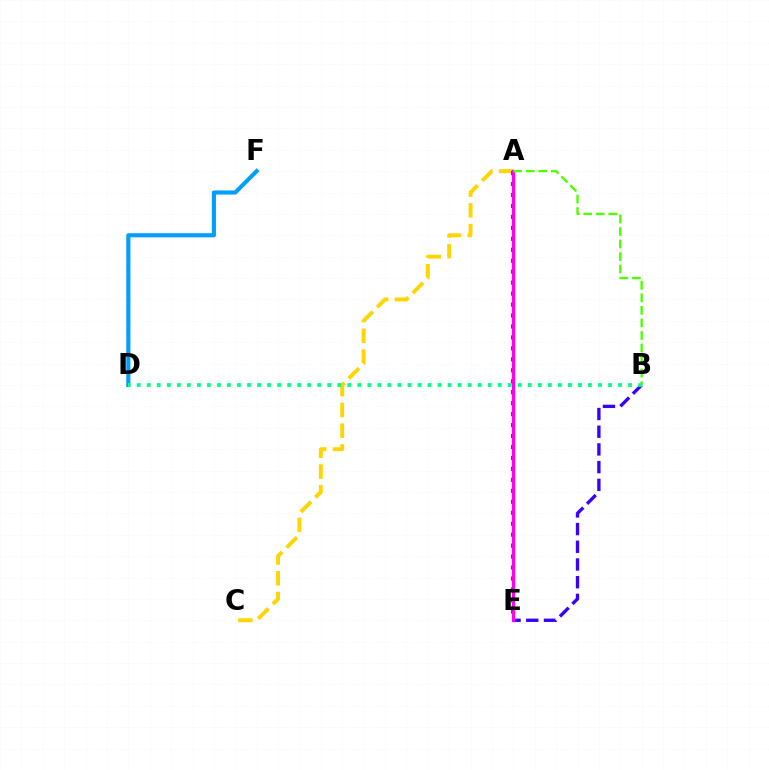{('A', 'C'): [{'color': '#ffd500', 'line_style': 'dashed', 'thickness': 2.82}], ('B', 'E'): [{'color': '#3700ff', 'line_style': 'dashed', 'thickness': 2.4}], ('A', 'E'): [{'color': '#ff0000', 'line_style': 'dotted', 'thickness': 2.98}, {'color': '#ff00ed', 'line_style': 'solid', 'thickness': 2.36}], ('D', 'F'): [{'color': '#009eff', 'line_style': 'solid', 'thickness': 2.96}], ('A', 'B'): [{'color': '#4fff00', 'line_style': 'dashed', 'thickness': 1.7}], ('B', 'D'): [{'color': '#00ff86', 'line_style': 'dotted', 'thickness': 2.72}]}